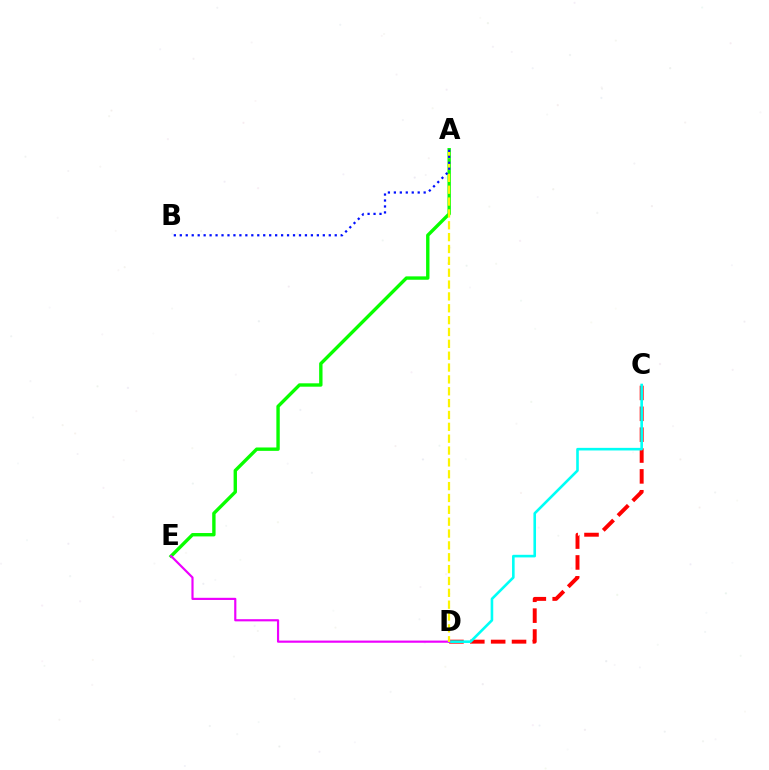{('C', 'D'): [{'color': '#ff0000', 'line_style': 'dashed', 'thickness': 2.83}, {'color': '#00fff6', 'line_style': 'solid', 'thickness': 1.88}], ('A', 'E'): [{'color': '#08ff00', 'line_style': 'solid', 'thickness': 2.43}], ('D', 'E'): [{'color': '#ee00ff', 'line_style': 'solid', 'thickness': 1.56}], ('A', 'D'): [{'color': '#fcf500', 'line_style': 'dashed', 'thickness': 1.61}], ('A', 'B'): [{'color': '#0010ff', 'line_style': 'dotted', 'thickness': 1.62}]}